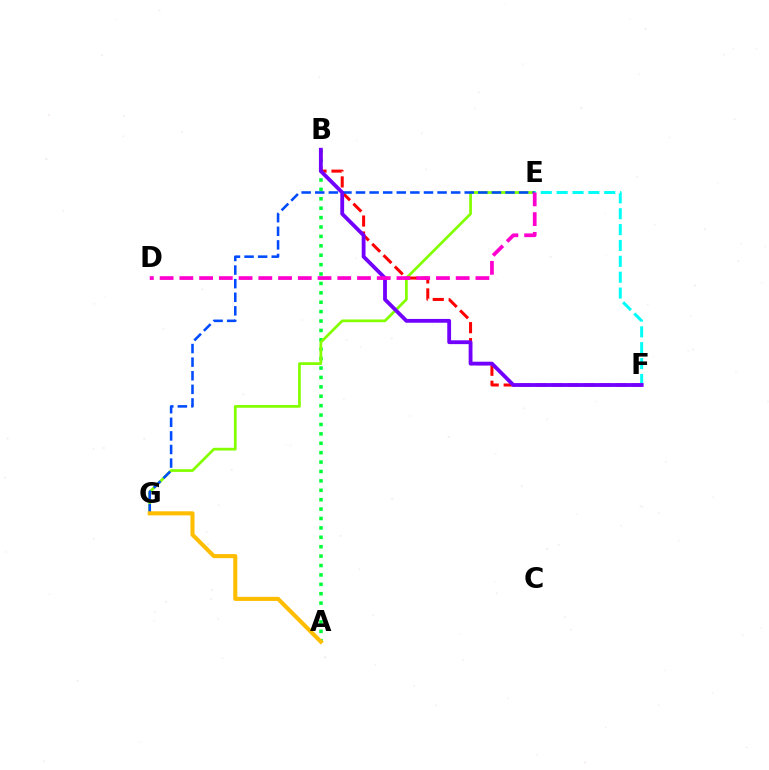{('A', 'B'): [{'color': '#00ff39', 'line_style': 'dotted', 'thickness': 2.55}], ('E', 'G'): [{'color': '#84ff00', 'line_style': 'solid', 'thickness': 1.97}, {'color': '#004bff', 'line_style': 'dashed', 'thickness': 1.85}], ('B', 'F'): [{'color': '#ff0000', 'line_style': 'dashed', 'thickness': 2.17}, {'color': '#7200ff', 'line_style': 'solid', 'thickness': 2.75}], ('E', 'F'): [{'color': '#00fff6', 'line_style': 'dashed', 'thickness': 2.16}], ('D', 'E'): [{'color': '#ff00cf', 'line_style': 'dashed', 'thickness': 2.68}], ('A', 'G'): [{'color': '#ffbd00', 'line_style': 'solid', 'thickness': 2.94}]}